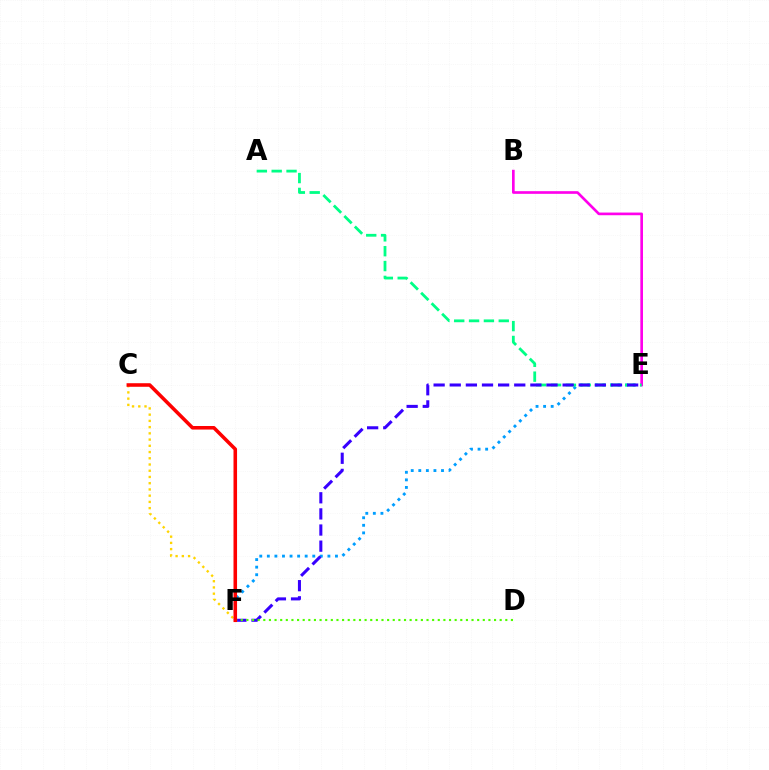{('E', 'F'): [{'color': '#009eff', 'line_style': 'dotted', 'thickness': 2.06}, {'color': '#3700ff', 'line_style': 'dashed', 'thickness': 2.19}], ('B', 'E'): [{'color': '#ff00ed', 'line_style': 'solid', 'thickness': 1.92}], ('A', 'E'): [{'color': '#00ff86', 'line_style': 'dashed', 'thickness': 2.02}], ('C', 'F'): [{'color': '#ffd500', 'line_style': 'dotted', 'thickness': 1.69}, {'color': '#ff0000', 'line_style': 'solid', 'thickness': 2.56}], ('D', 'F'): [{'color': '#4fff00', 'line_style': 'dotted', 'thickness': 1.53}]}